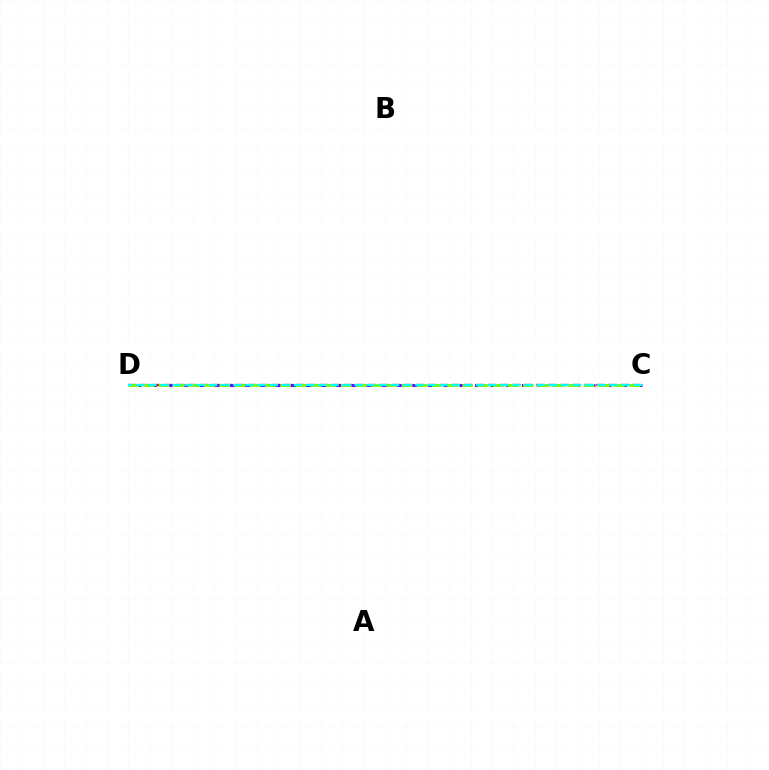{('C', 'D'): [{'color': '#ff0000', 'line_style': 'dashed', 'thickness': 1.63}, {'color': '#7200ff', 'line_style': 'dashed', 'thickness': 2.13}, {'color': '#84ff00', 'line_style': 'dashed', 'thickness': 2.06}, {'color': '#00fff6', 'line_style': 'dashed', 'thickness': 1.65}]}